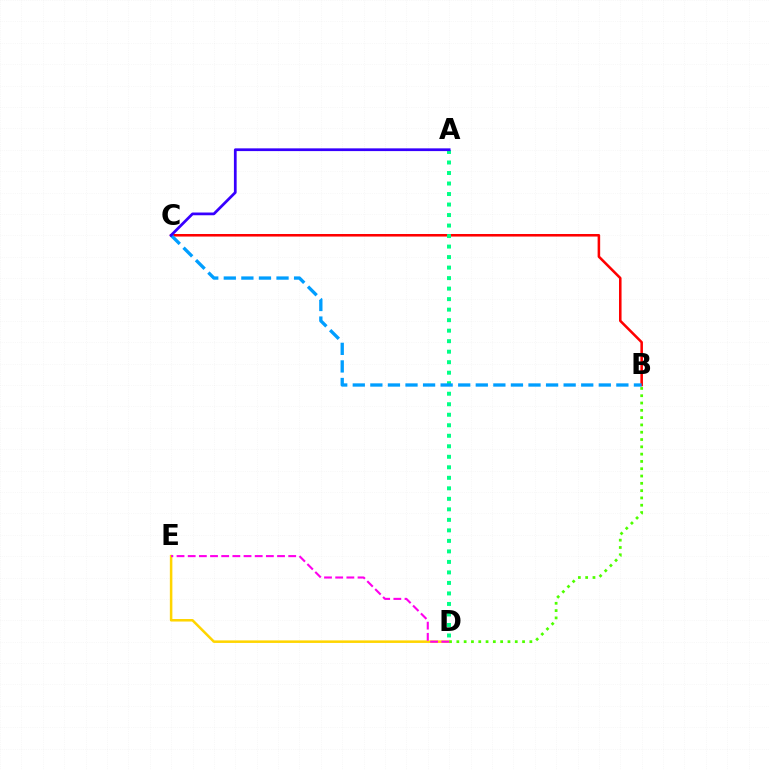{('B', 'C'): [{'color': '#ff0000', 'line_style': 'solid', 'thickness': 1.84}, {'color': '#009eff', 'line_style': 'dashed', 'thickness': 2.39}], ('A', 'D'): [{'color': '#00ff86', 'line_style': 'dotted', 'thickness': 2.86}], ('D', 'E'): [{'color': '#ffd500', 'line_style': 'solid', 'thickness': 1.82}, {'color': '#ff00ed', 'line_style': 'dashed', 'thickness': 1.52}], ('B', 'D'): [{'color': '#4fff00', 'line_style': 'dotted', 'thickness': 1.98}], ('A', 'C'): [{'color': '#3700ff', 'line_style': 'solid', 'thickness': 1.97}]}